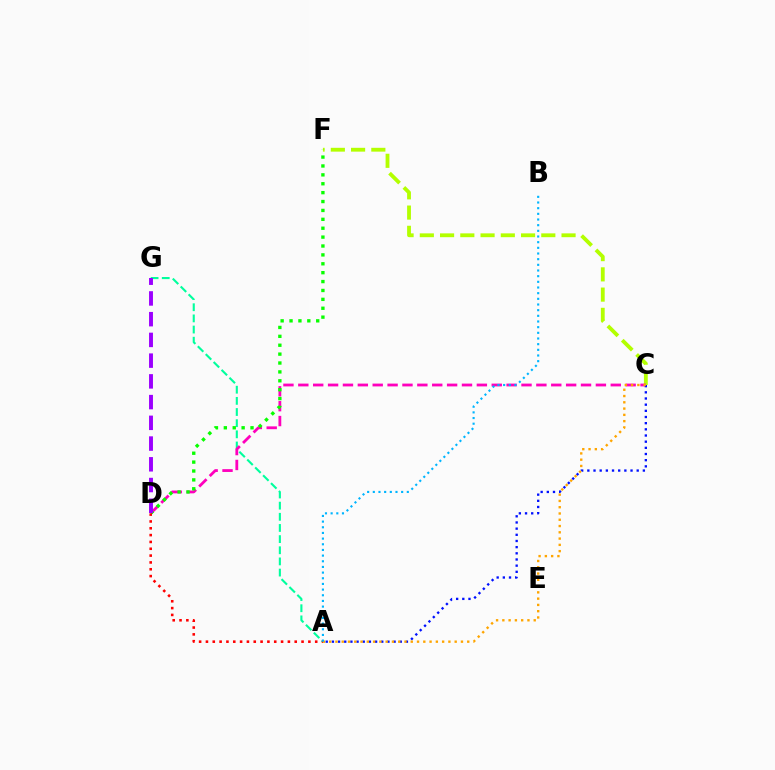{('C', 'F'): [{'color': '#b3ff00', 'line_style': 'dashed', 'thickness': 2.75}], ('A', 'G'): [{'color': '#00ff9d', 'line_style': 'dashed', 'thickness': 1.52}], ('C', 'D'): [{'color': '#ff00bd', 'line_style': 'dashed', 'thickness': 2.02}], ('D', 'F'): [{'color': '#08ff00', 'line_style': 'dotted', 'thickness': 2.42}], ('A', 'D'): [{'color': '#ff0000', 'line_style': 'dotted', 'thickness': 1.86}], ('A', 'C'): [{'color': '#0010ff', 'line_style': 'dotted', 'thickness': 1.68}, {'color': '#ffa500', 'line_style': 'dotted', 'thickness': 1.71}], ('D', 'G'): [{'color': '#9b00ff', 'line_style': 'dashed', 'thickness': 2.82}], ('A', 'B'): [{'color': '#00b5ff', 'line_style': 'dotted', 'thickness': 1.54}]}